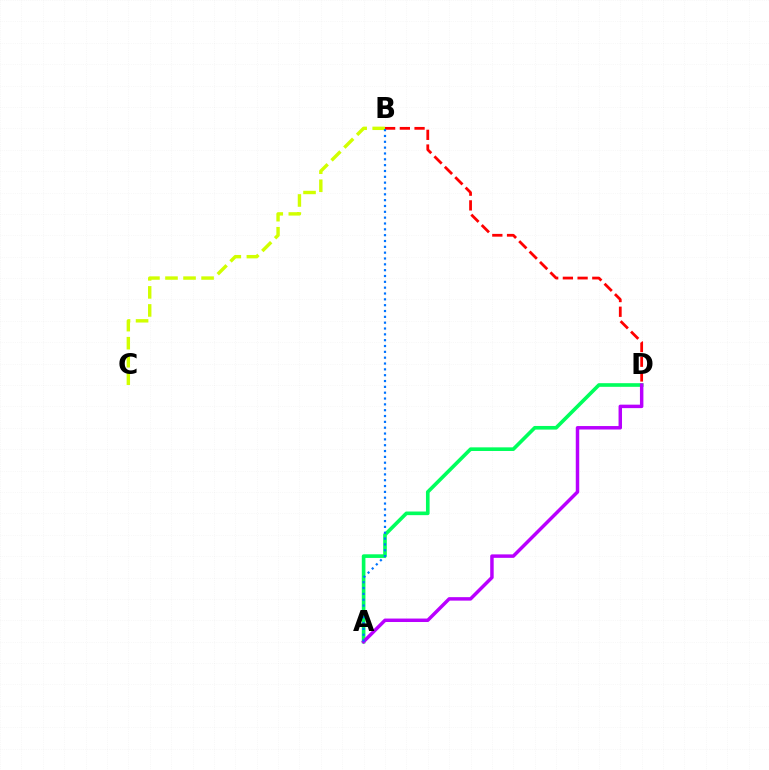{('B', 'D'): [{'color': '#ff0000', 'line_style': 'dashed', 'thickness': 2.0}], ('B', 'C'): [{'color': '#d1ff00', 'line_style': 'dashed', 'thickness': 2.45}], ('A', 'D'): [{'color': '#00ff5c', 'line_style': 'solid', 'thickness': 2.62}, {'color': '#b900ff', 'line_style': 'solid', 'thickness': 2.49}], ('A', 'B'): [{'color': '#0074ff', 'line_style': 'dotted', 'thickness': 1.59}]}